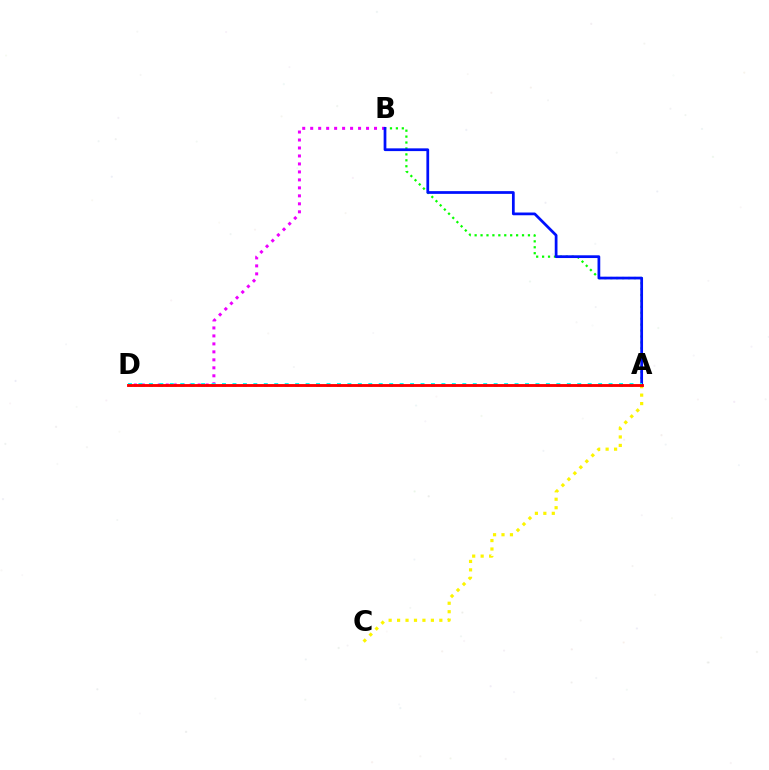{('A', 'C'): [{'color': '#fcf500', 'line_style': 'dotted', 'thickness': 2.3}], ('B', 'D'): [{'color': '#ee00ff', 'line_style': 'dotted', 'thickness': 2.17}], ('A', 'B'): [{'color': '#08ff00', 'line_style': 'dotted', 'thickness': 1.61}, {'color': '#0010ff', 'line_style': 'solid', 'thickness': 1.98}], ('A', 'D'): [{'color': '#00fff6', 'line_style': 'dotted', 'thickness': 2.84}, {'color': '#ff0000', 'line_style': 'solid', 'thickness': 2.07}]}